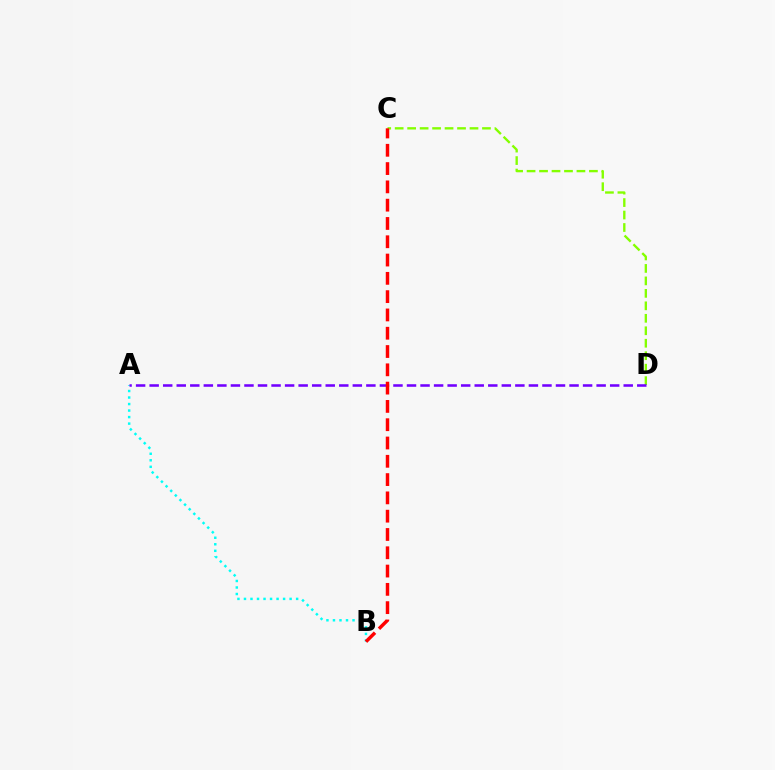{('C', 'D'): [{'color': '#84ff00', 'line_style': 'dashed', 'thickness': 1.69}], ('A', 'B'): [{'color': '#00fff6', 'line_style': 'dotted', 'thickness': 1.77}], ('A', 'D'): [{'color': '#7200ff', 'line_style': 'dashed', 'thickness': 1.84}], ('B', 'C'): [{'color': '#ff0000', 'line_style': 'dashed', 'thickness': 2.49}]}